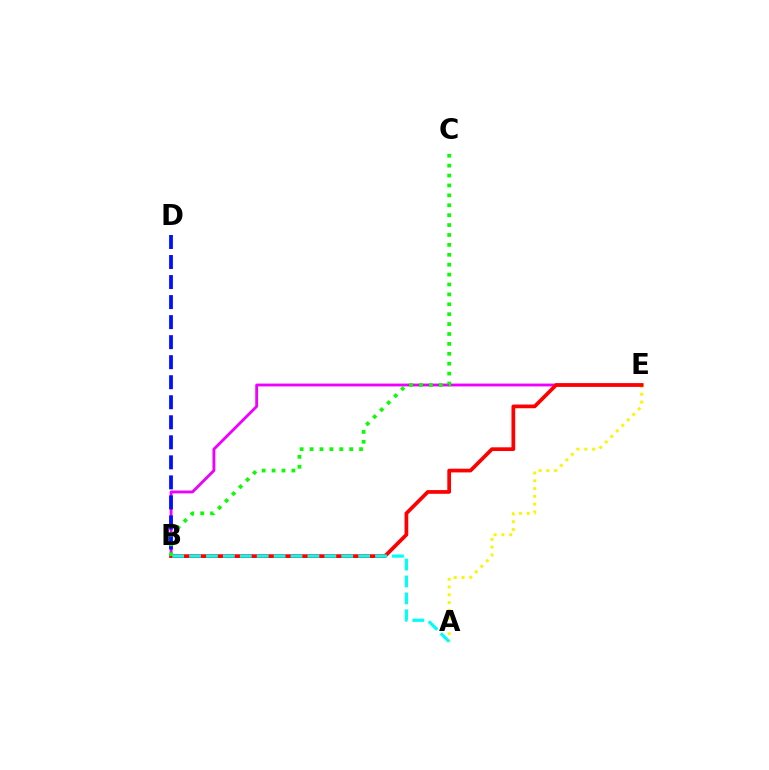{('B', 'E'): [{'color': '#ee00ff', 'line_style': 'solid', 'thickness': 2.05}, {'color': '#ff0000', 'line_style': 'solid', 'thickness': 2.67}], ('B', 'D'): [{'color': '#0010ff', 'line_style': 'dashed', 'thickness': 2.72}], ('A', 'E'): [{'color': '#fcf500', 'line_style': 'dotted', 'thickness': 2.12}], ('B', 'C'): [{'color': '#08ff00', 'line_style': 'dotted', 'thickness': 2.69}], ('A', 'B'): [{'color': '#00fff6', 'line_style': 'dashed', 'thickness': 2.3}]}